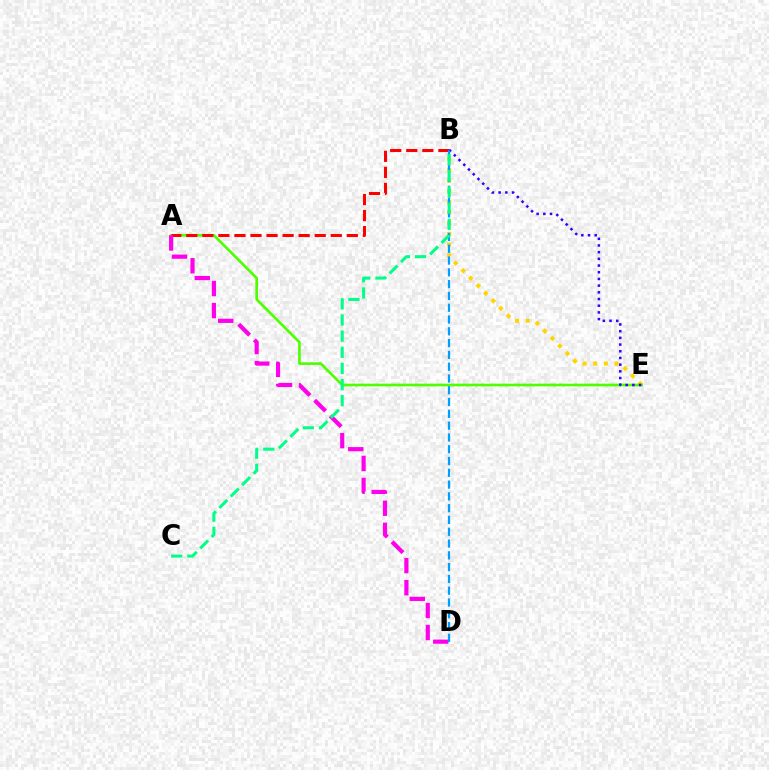{('B', 'E'): [{'color': '#ffd500', 'line_style': 'dotted', 'thickness': 2.9}, {'color': '#3700ff', 'line_style': 'dotted', 'thickness': 1.82}], ('A', 'E'): [{'color': '#4fff00', 'line_style': 'solid', 'thickness': 1.92}], ('A', 'B'): [{'color': '#ff0000', 'line_style': 'dashed', 'thickness': 2.18}], ('A', 'D'): [{'color': '#ff00ed', 'line_style': 'dashed', 'thickness': 3.0}], ('B', 'D'): [{'color': '#009eff', 'line_style': 'dashed', 'thickness': 1.6}], ('B', 'C'): [{'color': '#00ff86', 'line_style': 'dashed', 'thickness': 2.19}]}